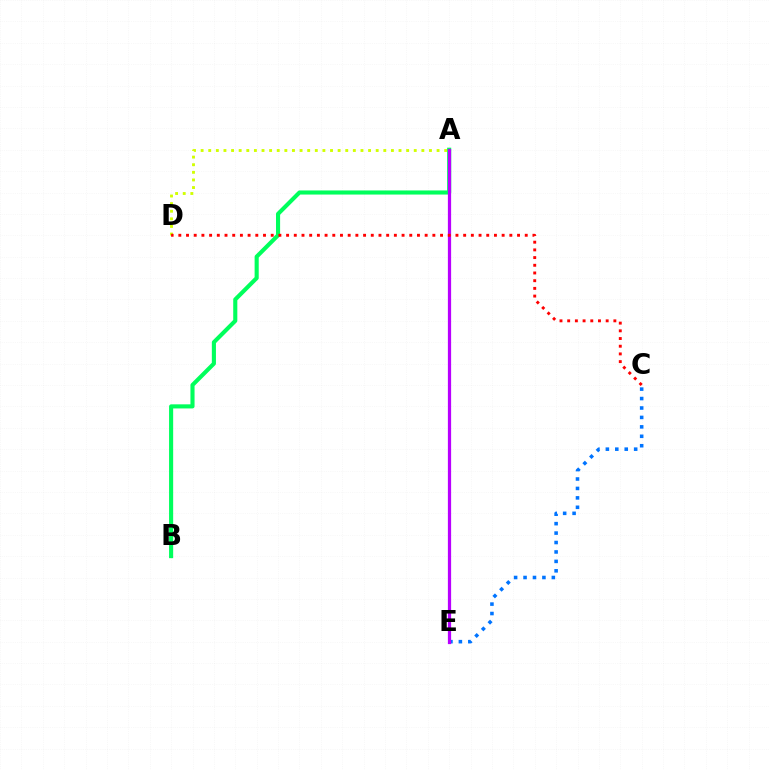{('A', 'D'): [{'color': '#d1ff00', 'line_style': 'dotted', 'thickness': 2.07}], ('C', 'E'): [{'color': '#0074ff', 'line_style': 'dotted', 'thickness': 2.56}], ('A', 'B'): [{'color': '#00ff5c', 'line_style': 'solid', 'thickness': 2.95}], ('A', 'E'): [{'color': '#b900ff', 'line_style': 'solid', 'thickness': 2.33}], ('C', 'D'): [{'color': '#ff0000', 'line_style': 'dotted', 'thickness': 2.09}]}